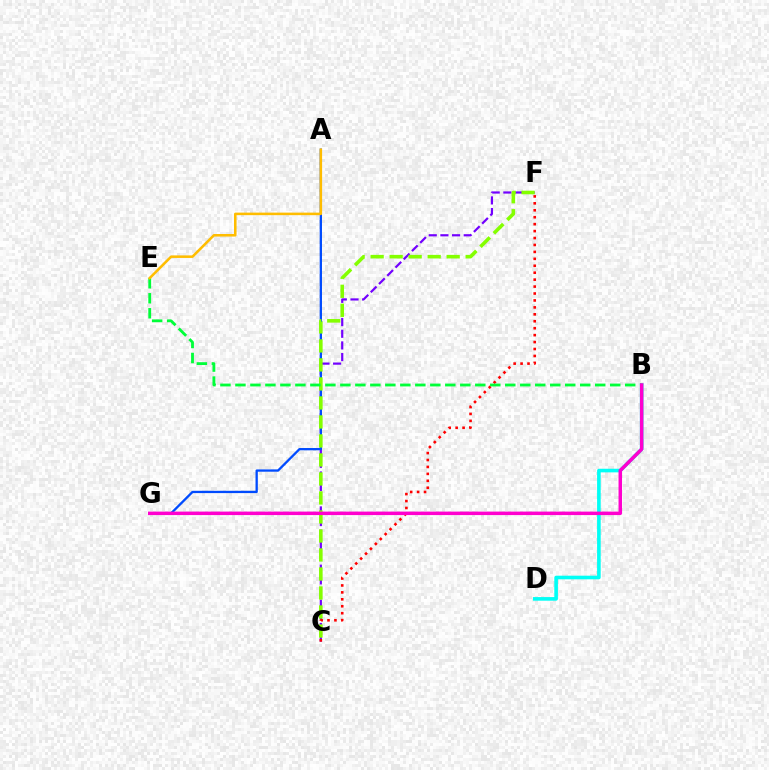{('C', 'F'): [{'color': '#7200ff', 'line_style': 'dashed', 'thickness': 1.58}, {'color': '#ff0000', 'line_style': 'dotted', 'thickness': 1.88}, {'color': '#84ff00', 'line_style': 'dashed', 'thickness': 2.58}], ('B', 'D'): [{'color': '#00fff6', 'line_style': 'solid', 'thickness': 2.6}], ('A', 'G'): [{'color': '#004bff', 'line_style': 'solid', 'thickness': 1.66}], ('B', 'E'): [{'color': '#00ff39', 'line_style': 'dashed', 'thickness': 2.04}], ('A', 'E'): [{'color': '#ffbd00', 'line_style': 'solid', 'thickness': 1.83}], ('B', 'G'): [{'color': '#ff00cf', 'line_style': 'solid', 'thickness': 2.51}]}